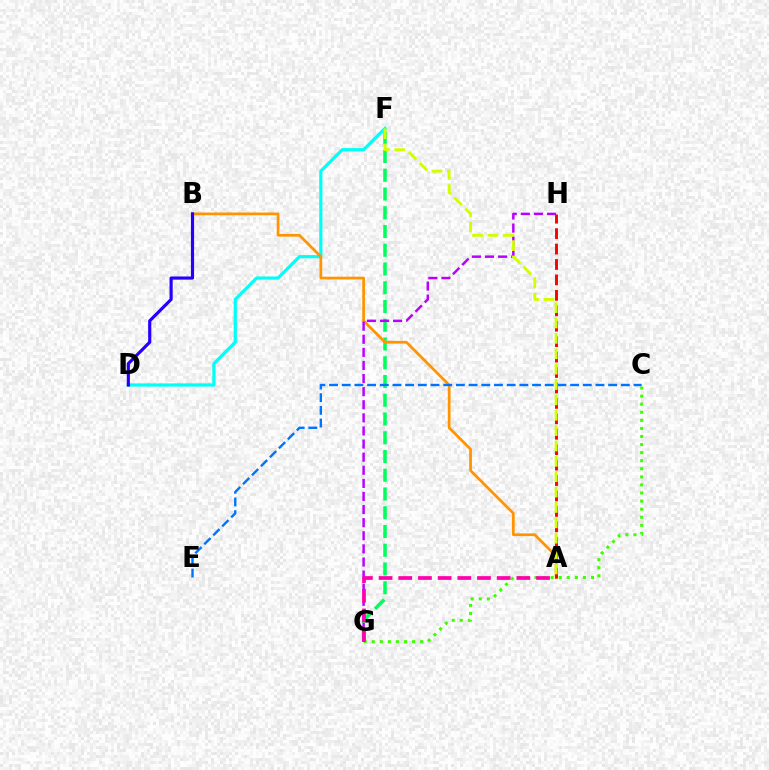{('F', 'G'): [{'color': '#00ff5c', 'line_style': 'dashed', 'thickness': 2.55}], ('D', 'F'): [{'color': '#00fff6', 'line_style': 'solid', 'thickness': 2.3}], ('A', 'B'): [{'color': '#ff9400', 'line_style': 'solid', 'thickness': 1.96}], ('C', 'G'): [{'color': '#3dff00', 'line_style': 'dotted', 'thickness': 2.19}], ('C', 'E'): [{'color': '#0074ff', 'line_style': 'dashed', 'thickness': 1.72}], ('A', 'H'): [{'color': '#ff0000', 'line_style': 'dashed', 'thickness': 2.1}], ('G', 'H'): [{'color': '#b900ff', 'line_style': 'dashed', 'thickness': 1.78}], ('B', 'D'): [{'color': '#2500ff', 'line_style': 'solid', 'thickness': 2.28}], ('A', 'F'): [{'color': '#d1ff00', 'line_style': 'dashed', 'thickness': 2.09}], ('A', 'G'): [{'color': '#ff00ac', 'line_style': 'dashed', 'thickness': 2.67}]}